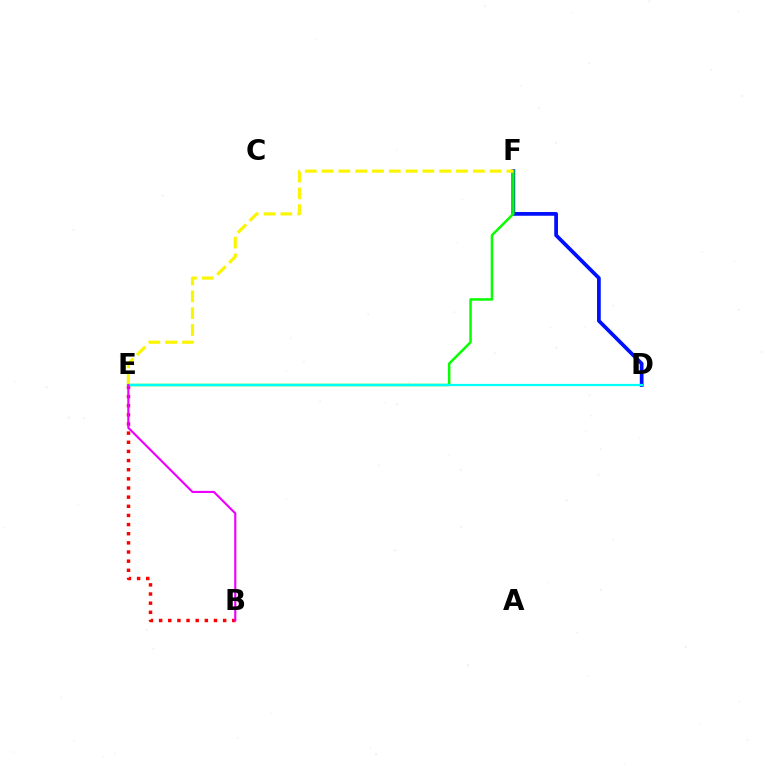{('D', 'F'): [{'color': '#0010ff', 'line_style': 'solid', 'thickness': 2.69}], ('E', 'F'): [{'color': '#08ff00', 'line_style': 'solid', 'thickness': 1.8}, {'color': '#fcf500', 'line_style': 'dashed', 'thickness': 2.28}], ('B', 'E'): [{'color': '#ff0000', 'line_style': 'dotted', 'thickness': 2.48}, {'color': '#ee00ff', 'line_style': 'solid', 'thickness': 1.54}], ('D', 'E'): [{'color': '#00fff6', 'line_style': 'solid', 'thickness': 1.6}]}